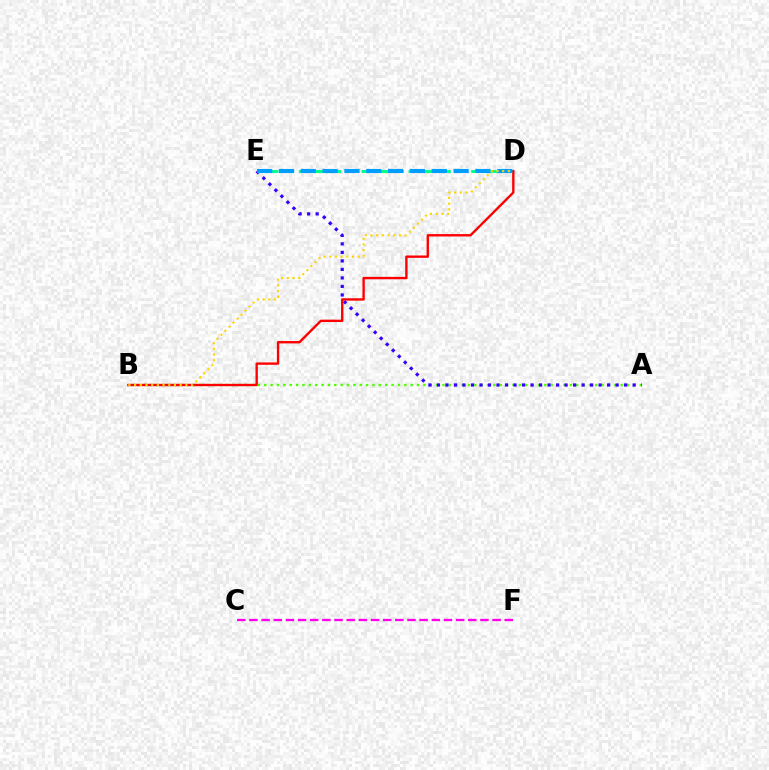{('A', 'B'): [{'color': '#4fff00', 'line_style': 'dotted', 'thickness': 1.73}], ('D', 'E'): [{'color': '#00ff86', 'line_style': 'dashed', 'thickness': 2.13}, {'color': '#009eff', 'line_style': 'dashed', 'thickness': 2.97}], ('A', 'E'): [{'color': '#3700ff', 'line_style': 'dotted', 'thickness': 2.31}], ('B', 'D'): [{'color': '#ff0000', 'line_style': 'solid', 'thickness': 1.71}, {'color': '#ffd500', 'line_style': 'dotted', 'thickness': 1.55}], ('C', 'F'): [{'color': '#ff00ed', 'line_style': 'dashed', 'thickness': 1.65}]}